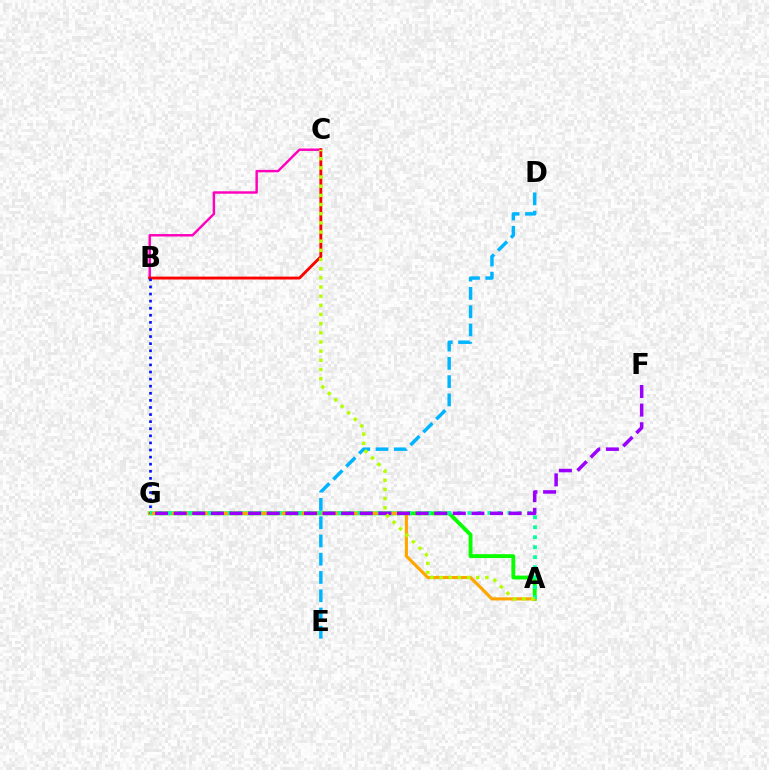{('B', 'C'): [{'color': '#ff00bd', 'line_style': 'solid', 'thickness': 1.76}, {'color': '#ff0000', 'line_style': 'solid', 'thickness': 2.07}], ('A', 'G'): [{'color': '#08ff00', 'line_style': 'solid', 'thickness': 2.77}, {'color': '#ffa500', 'line_style': 'solid', 'thickness': 2.24}, {'color': '#00ff9d', 'line_style': 'dotted', 'thickness': 2.71}], ('B', 'G'): [{'color': '#0010ff', 'line_style': 'dotted', 'thickness': 1.93}], ('F', 'G'): [{'color': '#9b00ff', 'line_style': 'dashed', 'thickness': 2.53}], ('D', 'E'): [{'color': '#00b5ff', 'line_style': 'dashed', 'thickness': 2.48}], ('A', 'C'): [{'color': '#b3ff00', 'line_style': 'dotted', 'thickness': 2.49}]}